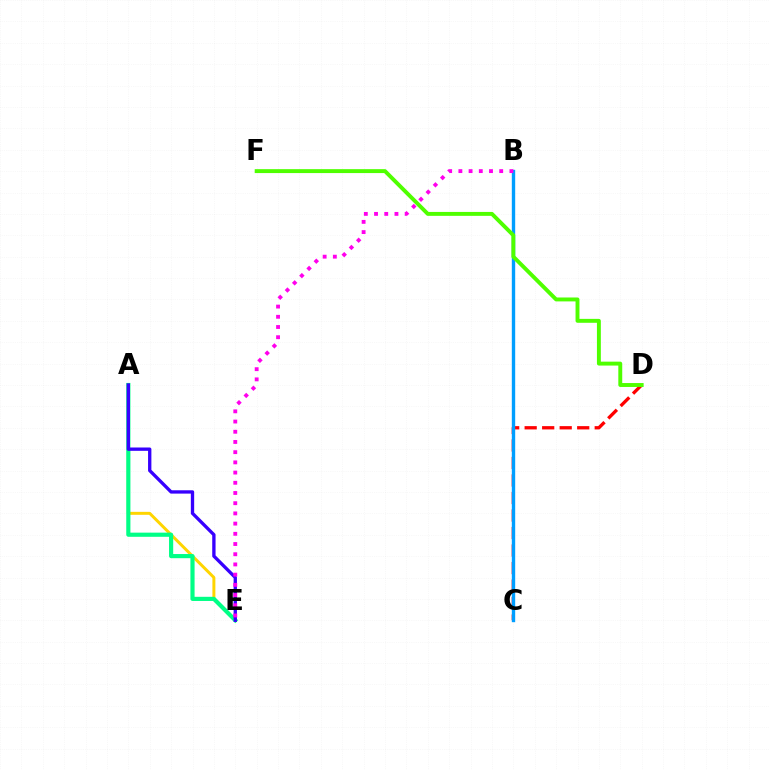{('A', 'E'): [{'color': '#ffd500', 'line_style': 'solid', 'thickness': 2.14}, {'color': '#00ff86', 'line_style': 'solid', 'thickness': 2.99}, {'color': '#3700ff', 'line_style': 'solid', 'thickness': 2.4}], ('C', 'D'): [{'color': '#ff0000', 'line_style': 'dashed', 'thickness': 2.38}], ('B', 'C'): [{'color': '#009eff', 'line_style': 'solid', 'thickness': 2.43}], ('B', 'E'): [{'color': '#ff00ed', 'line_style': 'dotted', 'thickness': 2.77}], ('D', 'F'): [{'color': '#4fff00', 'line_style': 'solid', 'thickness': 2.82}]}